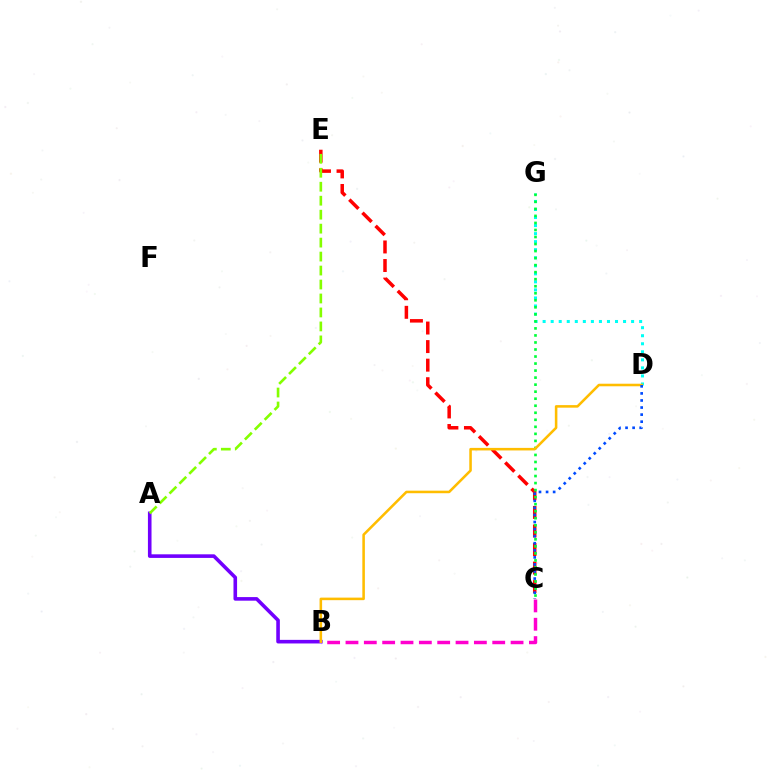{('B', 'C'): [{'color': '#ff00cf', 'line_style': 'dashed', 'thickness': 2.49}], ('D', 'G'): [{'color': '#00fff6', 'line_style': 'dotted', 'thickness': 2.19}], ('C', 'E'): [{'color': '#ff0000', 'line_style': 'dashed', 'thickness': 2.52}], ('A', 'B'): [{'color': '#7200ff', 'line_style': 'solid', 'thickness': 2.59}], ('A', 'E'): [{'color': '#84ff00', 'line_style': 'dashed', 'thickness': 1.9}], ('C', 'G'): [{'color': '#00ff39', 'line_style': 'dotted', 'thickness': 1.91}], ('B', 'D'): [{'color': '#ffbd00', 'line_style': 'solid', 'thickness': 1.84}], ('C', 'D'): [{'color': '#004bff', 'line_style': 'dotted', 'thickness': 1.92}]}